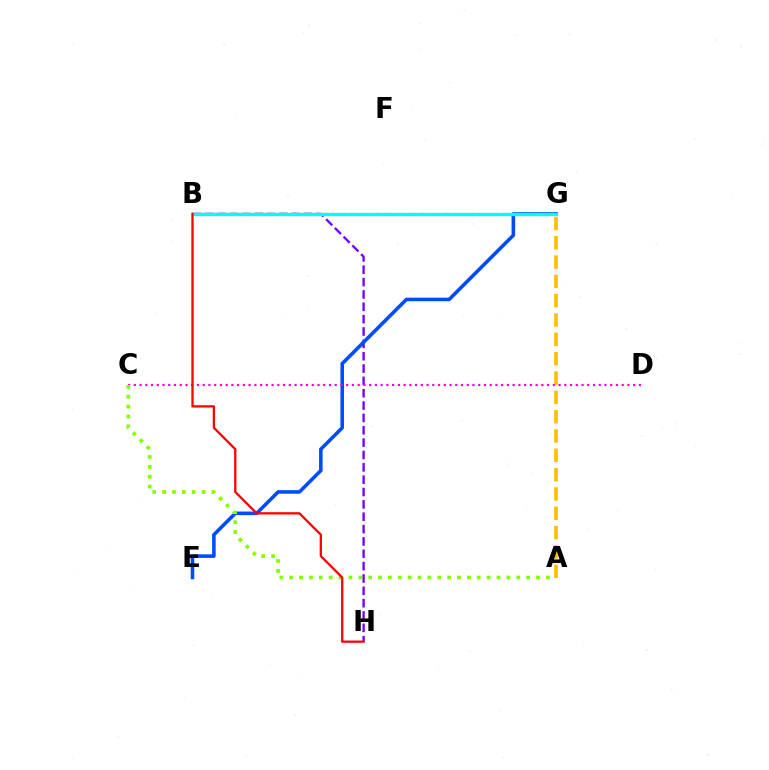{('B', 'H'): [{'color': '#7200ff', 'line_style': 'dashed', 'thickness': 1.68}, {'color': '#ff0000', 'line_style': 'solid', 'thickness': 1.65}], ('E', 'G'): [{'color': '#004bff', 'line_style': 'solid', 'thickness': 2.56}], ('B', 'G'): [{'color': '#00ff39', 'line_style': 'dashed', 'thickness': 1.59}, {'color': '#00fff6', 'line_style': 'solid', 'thickness': 2.35}], ('A', 'G'): [{'color': '#ffbd00', 'line_style': 'dashed', 'thickness': 2.62}], ('C', 'D'): [{'color': '#ff00cf', 'line_style': 'dotted', 'thickness': 1.56}], ('A', 'C'): [{'color': '#84ff00', 'line_style': 'dotted', 'thickness': 2.68}]}